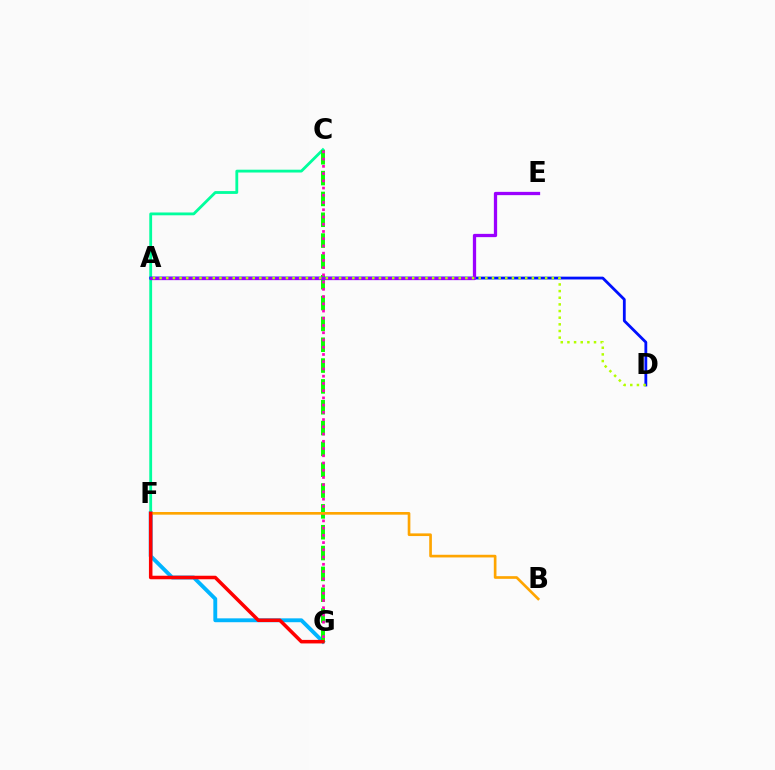{('C', 'F'): [{'color': '#00ff9d', 'line_style': 'solid', 'thickness': 2.03}], ('F', 'G'): [{'color': '#00b5ff', 'line_style': 'solid', 'thickness': 2.79}, {'color': '#ff0000', 'line_style': 'solid', 'thickness': 2.55}], ('A', 'D'): [{'color': '#0010ff', 'line_style': 'solid', 'thickness': 2.02}, {'color': '#b3ff00', 'line_style': 'dotted', 'thickness': 1.81}], ('C', 'G'): [{'color': '#08ff00', 'line_style': 'dashed', 'thickness': 2.83}, {'color': '#ff00bd', 'line_style': 'dotted', 'thickness': 1.97}], ('B', 'F'): [{'color': '#ffa500', 'line_style': 'solid', 'thickness': 1.92}], ('A', 'E'): [{'color': '#9b00ff', 'line_style': 'solid', 'thickness': 2.36}]}